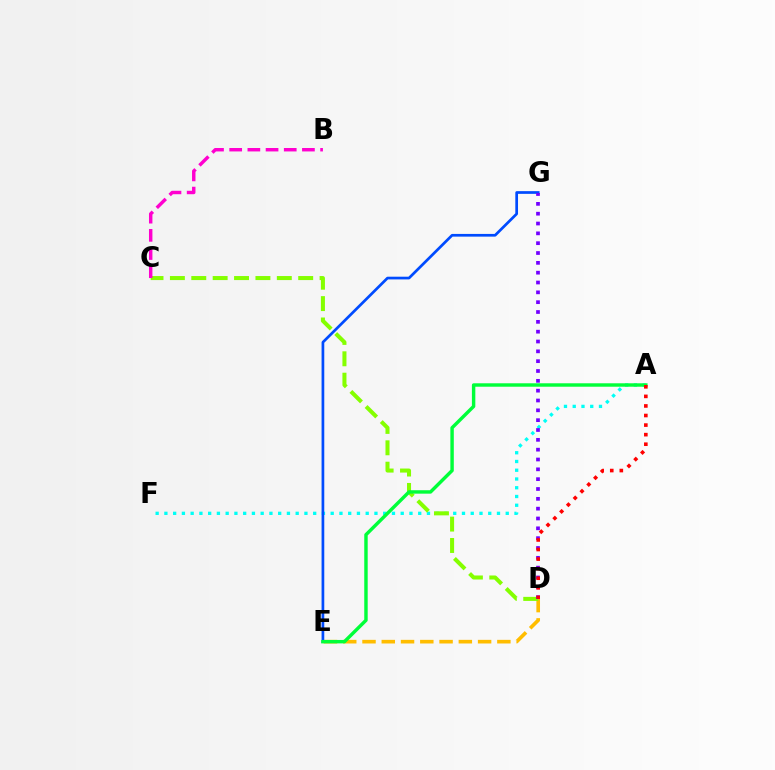{('D', 'E'): [{'color': '#ffbd00', 'line_style': 'dashed', 'thickness': 2.62}], ('A', 'F'): [{'color': '#00fff6', 'line_style': 'dotted', 'thickness': 2.38}], ('C', 'D'): [{'color': '#84ff00', 'line_style': 'dashed', 'thickness': 2.91}], ('E', 'G'): [{'color': '#004bff', 'line_style': 'solid', 'thickness': 1.95}], ('B', 'C'): [{'color': '#ff00cf', 'line_style': 'dashed', 'thickness': 2.47}], ('A', 'E'): [{'color': '#00ff39', 'line_style': 'solid', 'thickness': 2.47}], ('D', 'G'): [{'color': '#7200ff', 'line_style': 'dotted', 'thickness': 2.67}], ('A', 'D'): [{'color': '#ff0000', 'line_style': 'dotted', 'thickness': 2.6}]}